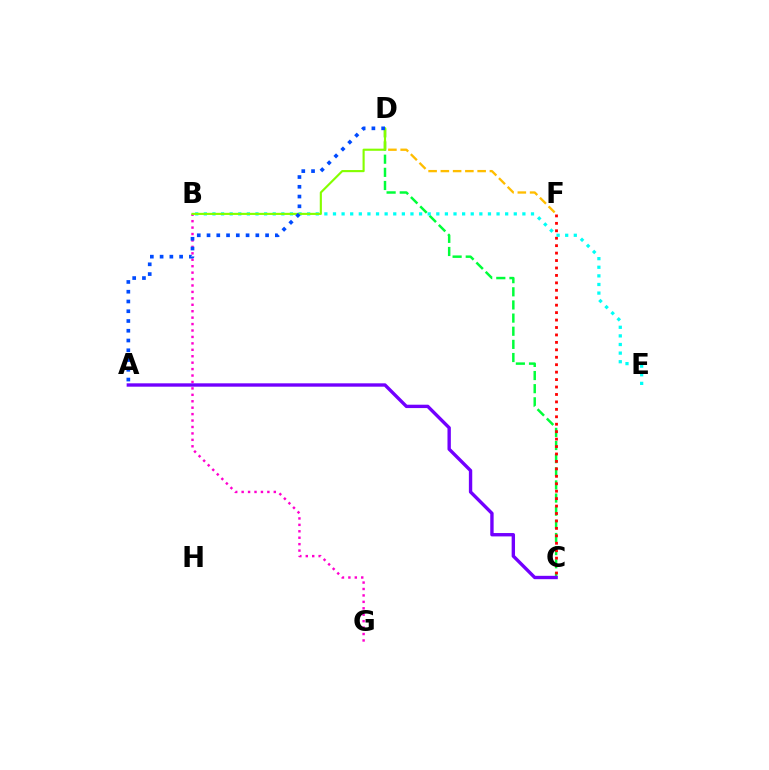{('C', 'D'): [{'color': '#00ff39', 'line_style': 'dashed', 'thickness': 1.78}], ('C', 'F'): [{'color': '#ff0000', 'line_style': 'dotted', 'thickness': 2.02}], ('B', 'E'): [{'color': '#00fff6', 'line_style': 'dotted', 'thickness': 2.34}], ('D', 'F'): [{'color': '#ffbd00', 'line_style': 'dashed', 'thickness': 1.67}], ('B', 'G'): [{'color': '#ff00cf', 'line_style': 'dotted', 'thickness': 1.75}], ('B', 'D'): [{'color': '#84ff00', 'line_style': 'solid', 'thickness': 1.53}], ('A', 'C'): [{'color': '#7200ff', 'line_style': 'solid', 'thickness': 2.43}], ('A', 'D'): [{'color': '#004bff', 'line_style': 'dotted', 'thickness': 2.65}]}